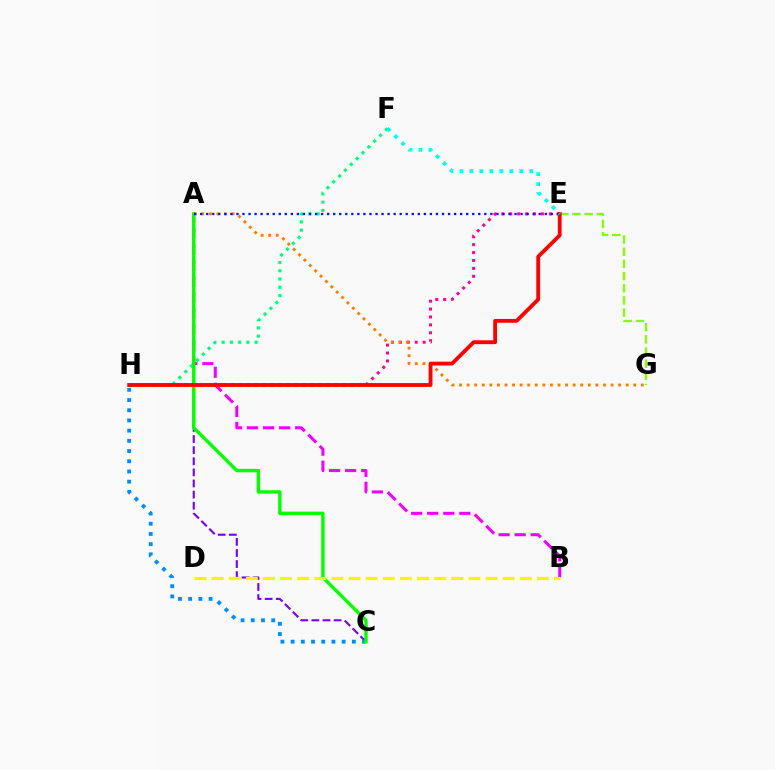{('A', 'B'): [{'color': '#ee00ff', 'line_style': 'dashed', 'thickness': 2.18}], ('A', 'C'): [{'color': '#7200ff', 'line_style': 'dashed', 'thickness': 1.51}, {'color': '#08ff00', 'line_style': 'solid', 'thickness': 2.46}], ('C', 'H'): [{'color': '#008cff', 'line_style': 'dotted', 'thickness': 2.77}], ('F', 'H'): [{'color': '#00ff74', 'line_style': 'dotted', 'thickness': 2.24}], ('E', 'H'): [{'color': '#ff0094', 'line_style': 'dotted', 'thickness': 2.15}, {'color': '#ff0000', 'line_style': 'solid', 'thickness': 2.75}], ('B', 'D'): [{'color': '#fcf500', 'line_style': 'dashed', 'thickness': 2.33}], ('E', 'G'): [{'color': '#84ff00', 'line_style': 'dashed', 'thickness': 1.66}], ('A', 'G'): [{'color': '#ff7c00', 'line_style': 'dotted', 'thickness': 2.06}], ('A', 'E'): [{'color': '#0010ff', 'line_style': 'dotted', 'thickness': 1.64}], ('E', 'F'): [{'color': '#00fff6', 'line_style': 'dotted', 'thickness': 2.71}]}